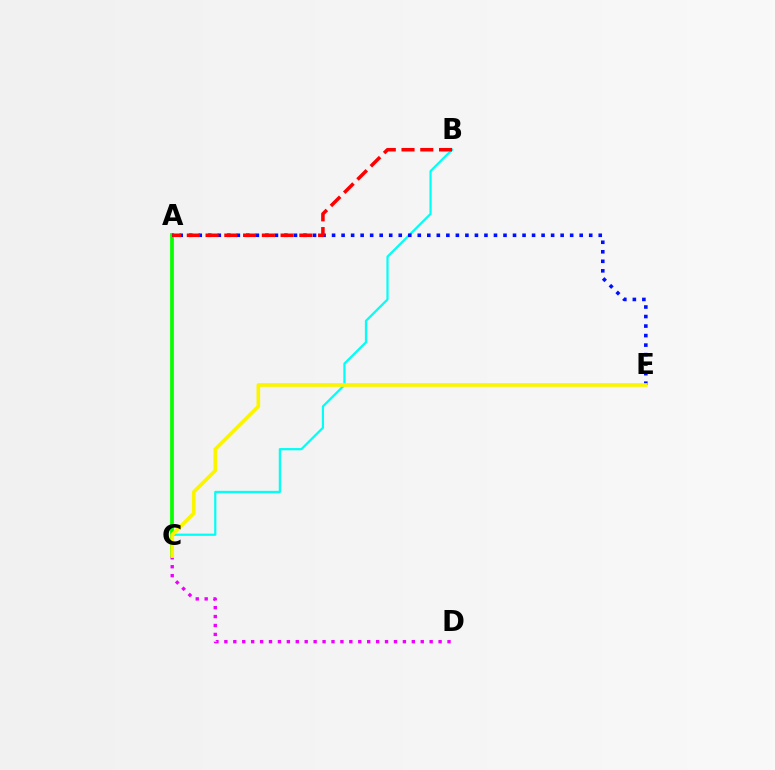{('B', 'C'): [{'color': '#00fff6', 'line_style': 'solid', 'thickness': 1.6}], ('A', 'C'): [{'color': '#08ff00', 'line_style': 'solid', 'thickness': 2.7}], ('A', 'E'): [{'color': '#0010ff', 'line_style': 'dotted', 'thickness': 2.59}], ('C', 'D'): [{'color': '#ee00ff', 'line_style': 'dotted', 'thickness': 2.43}], ('C', 'E'): [{'color': '#fcf500', 'line_style': 'solid', 'thickness': 2.64}], ('A', 'B'): [{'color': '#ff0000', 'line_style': 'dashed', 'thickness': 2.55}]}